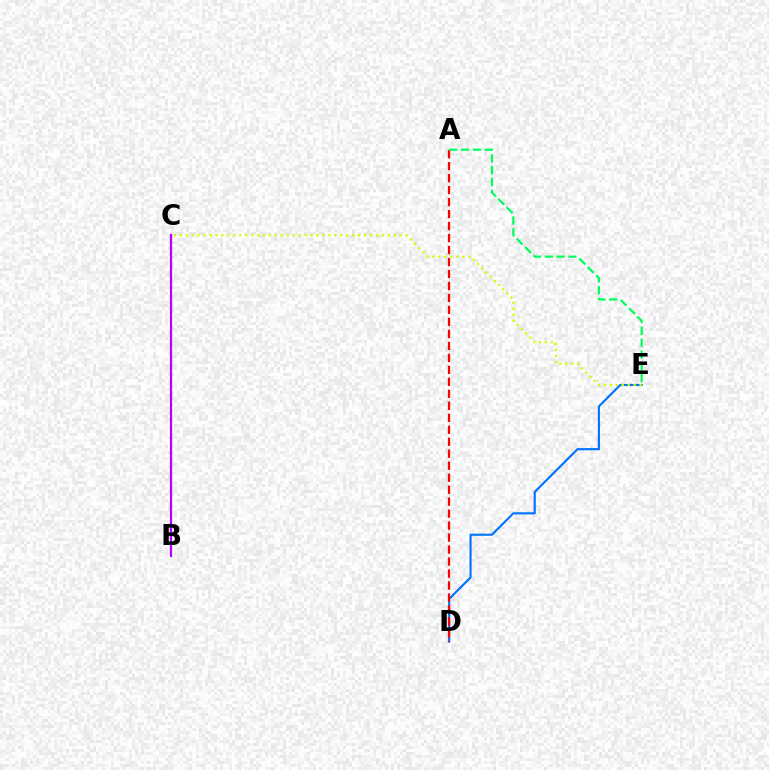{('B', 'C'): [{'color': '#b900ff', 'line_style': 'solid', 'thickness': 1.61}], ('D', 'E'): [{'color': '#0074ff', 'line_style': 'solid', 'thickness': 1.54}], ('A', 'D'): [{'color': '#ff0000', 'line_style': 'dashed', 'thickness': 1.63}], ('C', 'E'): [{'color': '#d1ff00', 'line_style': 'dotted', 'thickness': 1.61}], ('A', 'E'): [{'color': '#00ff5c', 'line_style': 'dashed', 'thickness': 1.61}]}